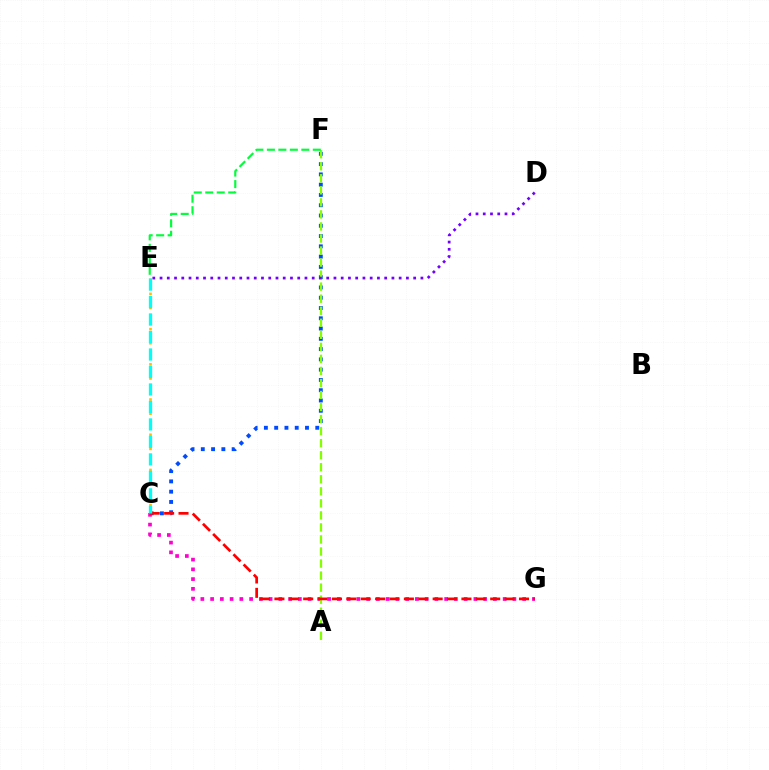{('C', 'E'): [{'color': '#ffbd00', 'line_style': 'dotted', 'thickness': 1.91}, {'color': '#00fff6', 'line_style': 'dashed', 'thickness': 2.37}], ('C', 'F'): [{'color': '#004bff', 'line_style': 'dotted', 'thickness': 2.79}], ('C', 'G'): [{'color': '#ff00cf', 'line_style': 'dotted', 'thickness': 2.65}, {'color': '#ff0000', 'line_style': 'dashed', 'thickness': 1.95}], ('A', 'F'): [{'color': '#84ff00', 'line_style': 'dashed', 'thickness': 1.64}], ('E', 'F'): [{'color': '#00ff39', 'line_style': 'dashed', 'thickness': 1.56}], ('D', 'E'): [{'color': '#7200ff', 'line_style': 'dotted', 'thickness': 1.97}]}